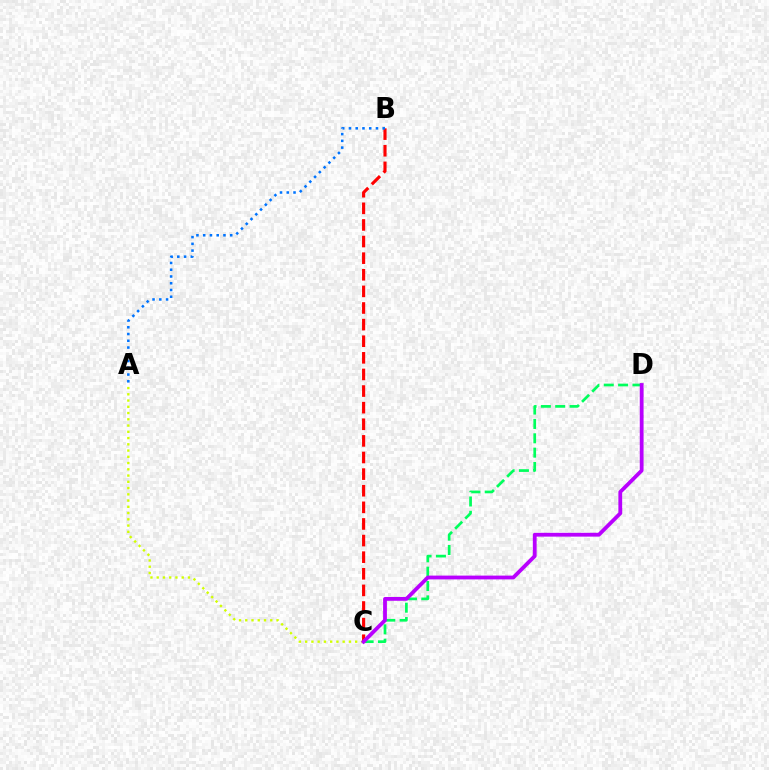{('A', 'C'): [{'color': '#d1ff00', 'line_style': 'dotted', 'thickness': 1.7}], ('B', 'C'): [{'color': '#ff0000', 'line_style': 'dashed', 'thickness': 2.26}], ('C', 'D'): [{'color': '#00ff5c', 'line_style': 'dashed', 'thickness': 1.95}, {'color': '#b900ff', 'line_style': 'solid', 'thickness': 2.73}], ('A', 'B'): [{'color': '#0074ff', 'line_style': 'dotted', 'thickness': 1.83}]}